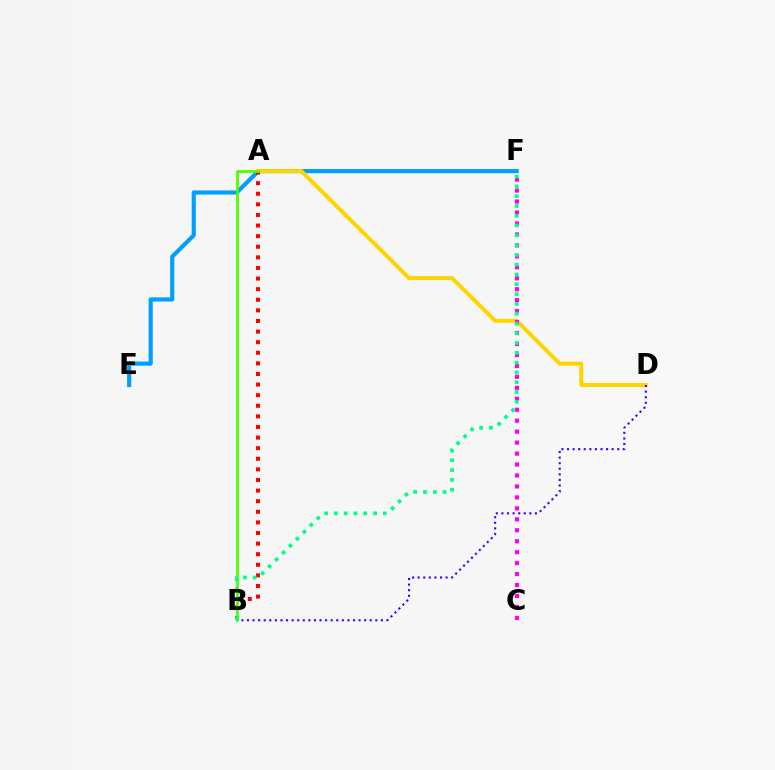{('E', 'F'): [{'color': '#009eff', 'line_style': 'solid', 'thickness': 2.99}], ('A', 'D'): [{'color': '#ffd500', 'line_style': 'solid', 'thickness': 2.87}], ('A', 'B'): [{'color': '#ff0000', 'line_style': 'dotted', 'thickness': 2.88}, {'color': '#4fff00', 'line_style': 'solid', 'thickness': 1.99}], ('B', 'D'): [{'color': '#3700ff', 'line_style': 'dotted', 'thickness': 1.52}], ('C', 'F'): [{'color': '#ff00ed', 'line_style': 'dotted', 'thickness': 2.98}], ('B', 'F'): [{'color': '#00ff86', 'line_style': 'dotted', 'thickness': 2.66}]}